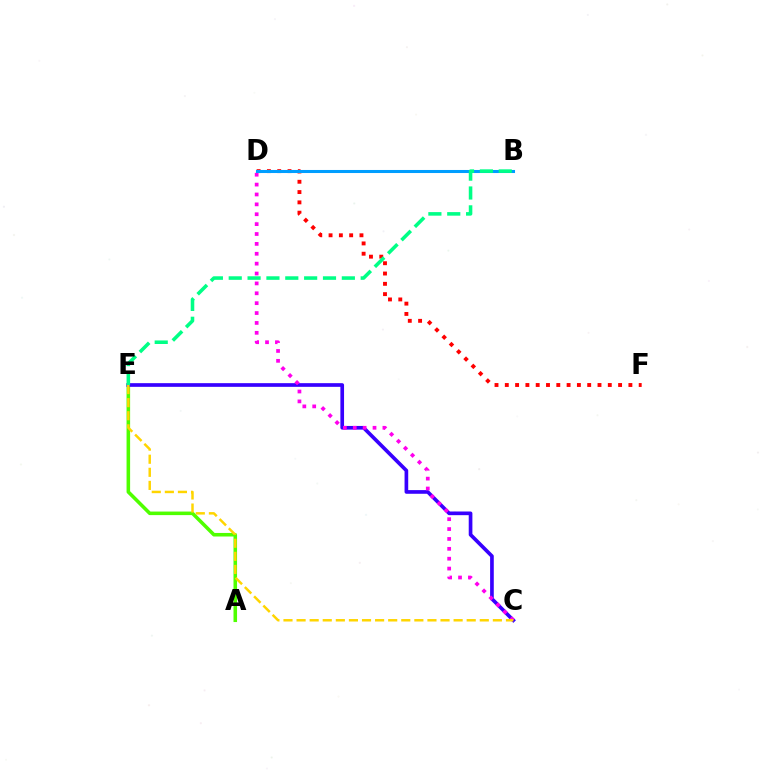{('D', 'F'): [{'color': '#ff0000', 'line_style': 'dotted', 'thickness': 2.8}], ('A', 'E'): [{'color': '#4fff00', 'line_style': 'solid', 'thickness': 2.56}], ('C', 'E'): [{'color': '#3700ff', 'line_style': 'solid', 'thickness': 2.64}, {'color': '#ffd500', 'line_style': 'dashed', 'thickness': 1.78}], ('C', 'D'): [{'color': '#ff00ed', 'line_style': 'dotted', 'thickness': 2.68}], ('B', 'D'): [{'color': '#009eff', 'line_style': 'solid', 'thickness': 2.2}], ('B', 'E'): [{'color': '#00ff86', 'line_style': 'dashed', 'thickness': 2.56}]}